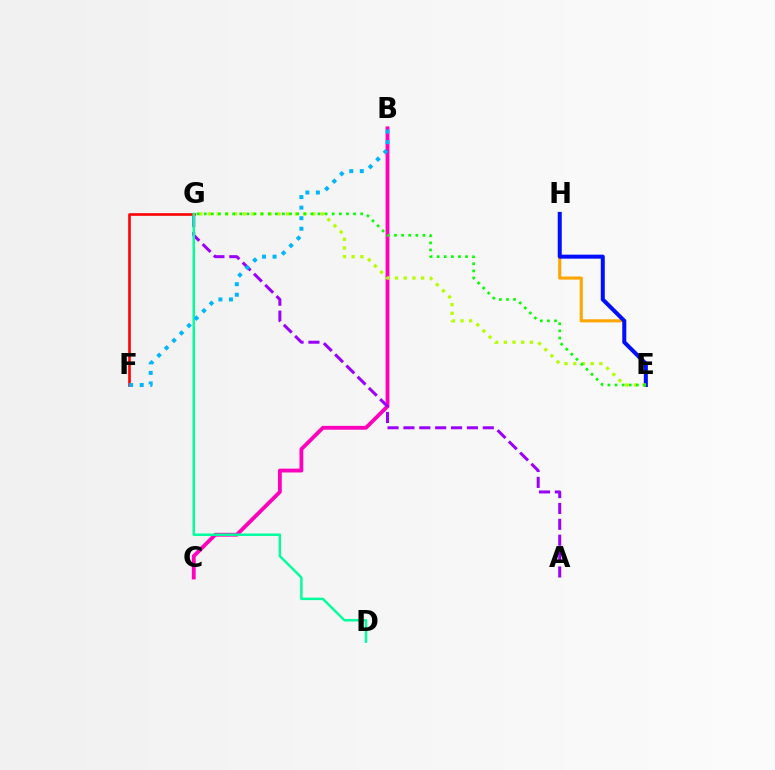{('B', 'C'): [{'color': '#ff00bd', 'line_style': 'solid', 'thickness': 2.76}], ('E', 'H'): [{'color': '#ffa500', 'line_style': 'solid', 'thickness': 2.22}, {'color': '#0010ff', 'line_style': 'solid', 'thickness': 2.89}], ('F', 'G'): [{'color': '#ff0000', 'line_style': 'solid', 'thickness': 1.89}], ('A', 'G'): [{'color': '#9b00ff', 'line_style': 'dashed', 'thickness': 2.16}], ('E', 'G'): [{'color': '#b3ff00', 'line_style': 'dotted', 'thickness': 2.36}, {'color': '#08ff00', 'line_style': 'dotted', 'thickness': 1.93}], ('D', 'G'): [{'color': '#00ff9d', 'line_style': 'solid', 'thickness': 1.77}], ('B', 'F'): [{'color': '#00b5ff', 'line_style': 'dotted', 'thickness': 2.87}]}